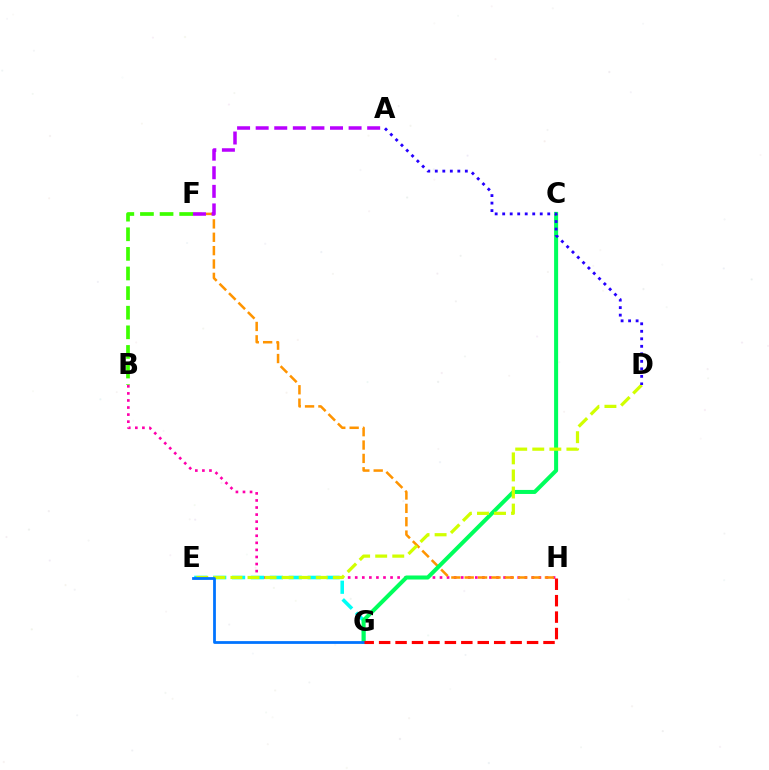{('B', 'H'): [{'color': '#ff00ac', 'line_style': 'dotted', 'thickness': 1.92}], ('F', 'H'): [{'color': '#ff9400', 'line_style': 'dashed', 'thickness': 1.82}], ('E', 'G'): [{'color': '#00fff6', 'line_style': 'dashed', 'thickness': 2.57}, {'color': '#0074ff', 'line_style': 'solid', 'thickness': 2.0}], ('B', 'F'): [{'color': '#3dff00', 'line_style': 'dashed', 'thickness': 2.66}], ('A', 'F'): [{'color': '#b900ff', 'line_style': 'dashed', 'thickness': 2.52}], ('C', 'G'): [{'color': '#00ff5c', 'line_style': 'solid', 'thickness': 2.9}], ('D', 'E'): [{'color': '#d1ff00', 'line_style': 'dashed', 'thickness': 2.32}], ('A', 'D'): [{'color': '#2500ff', 'line_style': 'dotted', 'thickness': 2.04}], ('G', 'H'): [{'color': '#ff0000', 'line_style': 'dashed', 'thickness': 2.23}]}